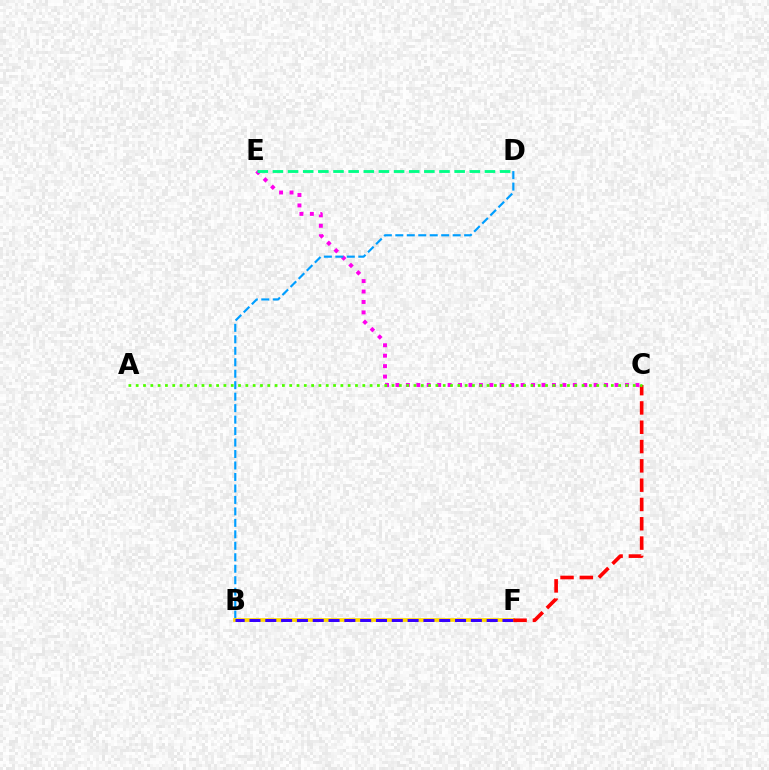{('C', 'E'): [{'color': '#ff00ed', 'line_style': 'dotted', 'thickness': 2.83}], ('B', 'D'): [{'color': '#009eff', 'line_style': 'dashed', 'thickness': 1.56}], ('D', 'E'): [{'color': '#00ff86', 'line_style': 'dashed', 'thickness': 2.06}], ('B', 'F'): [{'color': '#ffd500', 'line_style': 'solid', 'thickness': 2.68}, {'color': '#3700ff', 'line_style': 'dashed', 'thickness': 2.15}], ('C', 'F'): [{'color': '#ff0000', 'line_style': 'dashed', 'thickness': 2.62}], ('A', 'C'): [{'color': '#4fff00', 'line_style': 'dotted', 'thickness': 1.99}]}